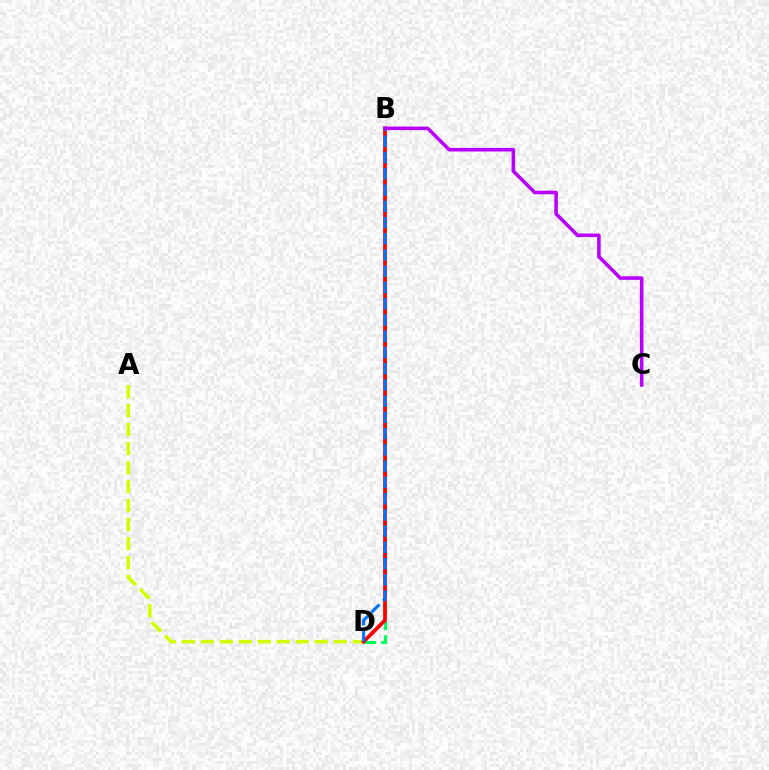{('B', 'D'): [{'color': '#00ff5c', 'line_style': 'dashed', 'thickness': 2.26}, {'color': '#ff0000', 'line_style': 'solid', 'thickness': 2.69}, {'color': '#0074ff', 'line_style': 'dashed', 'thickness': 2.21}], ('A', 'D'): [{'color': '#d1ff00', 'line_style': 'dashed', 'thickness': 2.58}], ('B', 'C'): [{'color': '#b900ff', 'line_style': 'solid', 'thickness': 2.56}]}